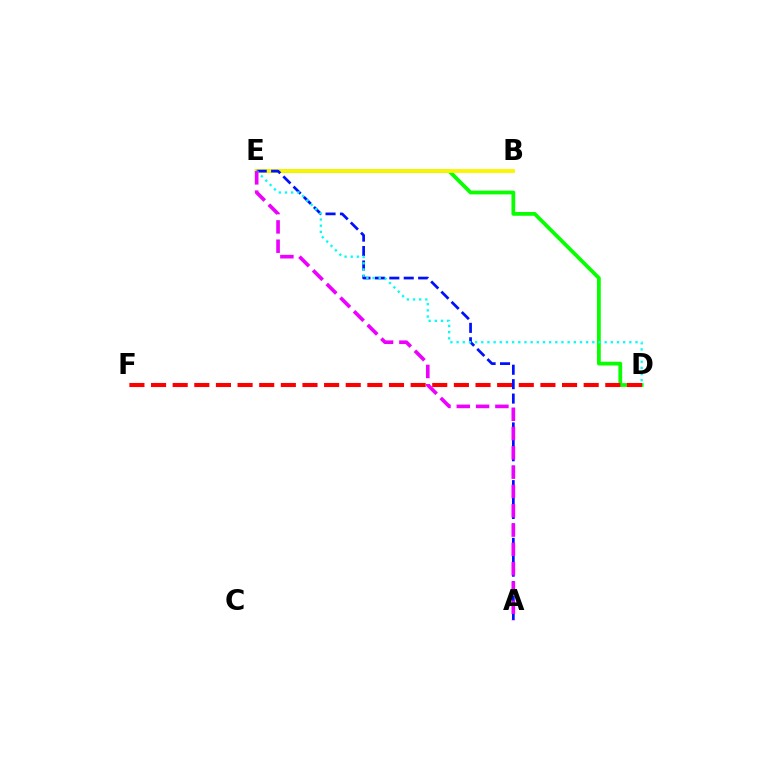{('D', 'E'): [{'color': '#08ff00', 'line_style': 'solid', 'thickness': 2.72}, {'color': '#00fff6', 'line_style': 'dotted', 'thickness': 1.68}], ('D', 'F'): [{'color': '#ff0000', 'line_style': 'dashed', 'thickness': 2.94}], ('B', 'E'): [{'color': '#fcf500', 'line_style': 'solid', 'thickness': 2.75}], ('A', 'E'): [{'color': '#0010ff', 'line_style': 'dashed', 'thickness': 1.96}, {'color': '#ee00ff', 'line_style': 'dashed', 'thickness': 2.62}]}